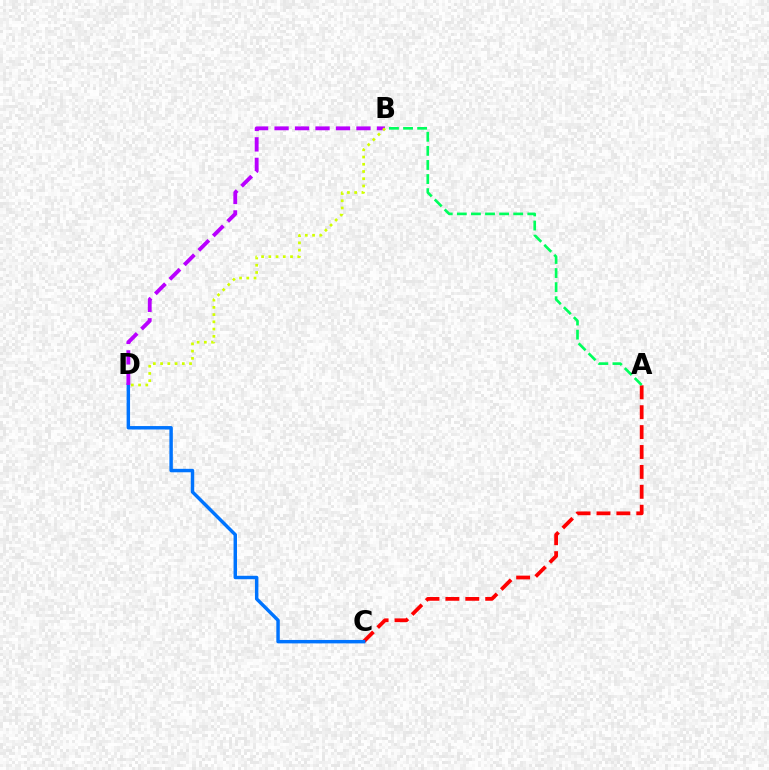{('A', 'C'): [{'color': '#ff0000', 'line_style': 'dashed', 'thickness': 2.7}], ('A', 'B'): [{'color': '#00ff5c', 'line_style': 'dashed', 'thickness': 1.91}], ('C', 'D'): [{'color': '#0074ff', 'line_style': 'solid', 'thickness': 2.48}], ('B', 'D'): [{'color': '#b900ff', 'line_style': 'dashed', 'thickness': 2.78}, {'color': '#d1ff00', 'line_style': 'dotted', 'thickness': 1.97}]}